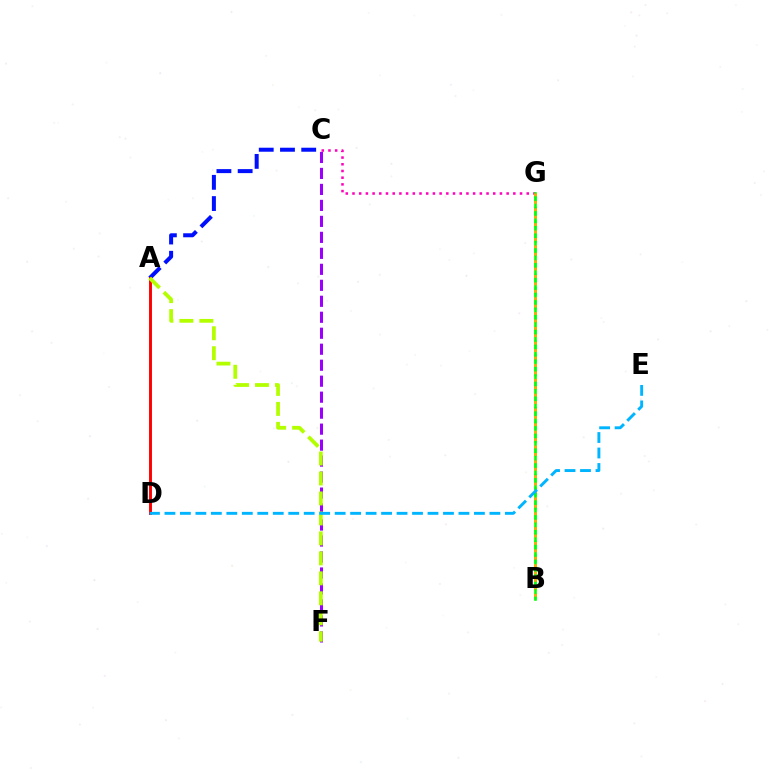{('B', 'G'): [{'color': '#00ff9d', 'line_style': 'dashed', 'thickness': 1.81}, {'color': '#08ff00', 'line_style': 'solid', 'thickness': 1.87}, {'color': '#ffa500', 'line_style': 'dotted', 'thickness': 2.01}], ('C', 'F'): [{'color': '#9b00ff', 'line_style': 'dashed', 'thickness': 2.17}], ('A', 'C'): [{'color': '#0010ff', 'line_style': 'dashed', 'thickness': 2.89}], ('A', 'D'): [{'color': '#ff0000', 'line_style': 'solid', 'thickness': 2.1}], ('C', 'G'): [{'color': '#ff00bd', 'line_style': 'dotted', 'thickness': 1.82}], ('A', 'F'): [{'color': '#b3ff00', 'line_style': 'dashed', 'thickness': 2.71}], ('D', 'E'): [{'color': '#00b5ff', 'line_style': 'dashed', 'thickness': 2.1}]}